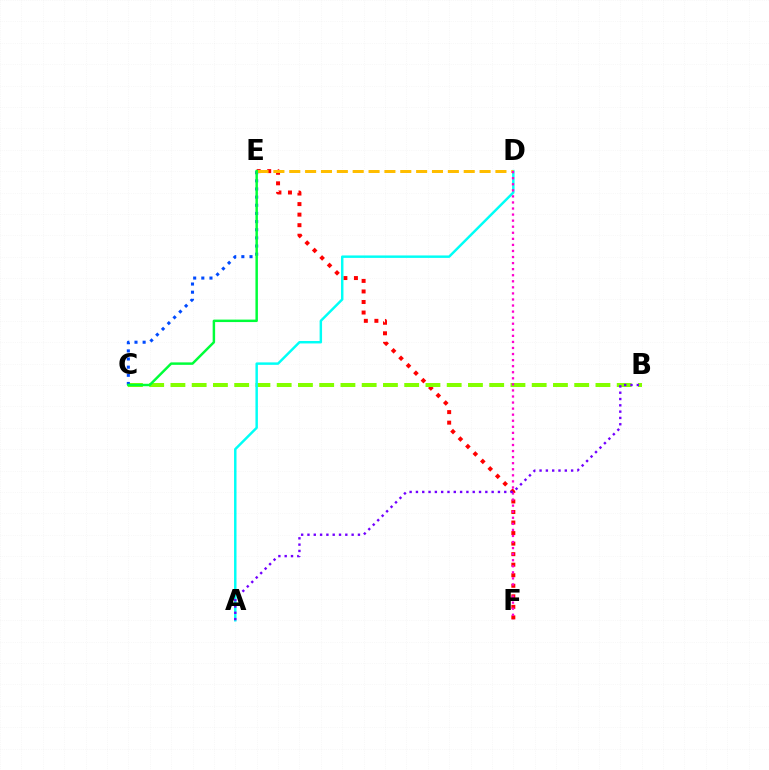{('E', 'F'): [{'color': '#ff0000', 'line_style': 'dotted', 'thickness': 2.86}], ('B', 'C'): [{'color': '#84ff00', 'line_style': 'dashed', 'thickness': 2.89}], ('C', 'E'): [{'color': '#004bff', 'line_style': 'dotted', 'thickness': 2.21}, {'color': '#00ff39', 'line_style': 'solid', 'thickness': 1.78}], ('A', 'D'): [{'color': '#00fff6', 'line_style': 'solid', 'thickness': 1.77}], ('D', 'E'): [{'color': '#ffbd00', 'line_style': 'dashed', 'thickness': 2.15}], ('D', 'F'): [{'color': '#ff00cf', 'line_style': 'dotted', 'thickness': 1.65}], ('A', 'B'): [{'color': '#7200ff', 'line_style': 'dotted', 'thickness': 1.71}]}